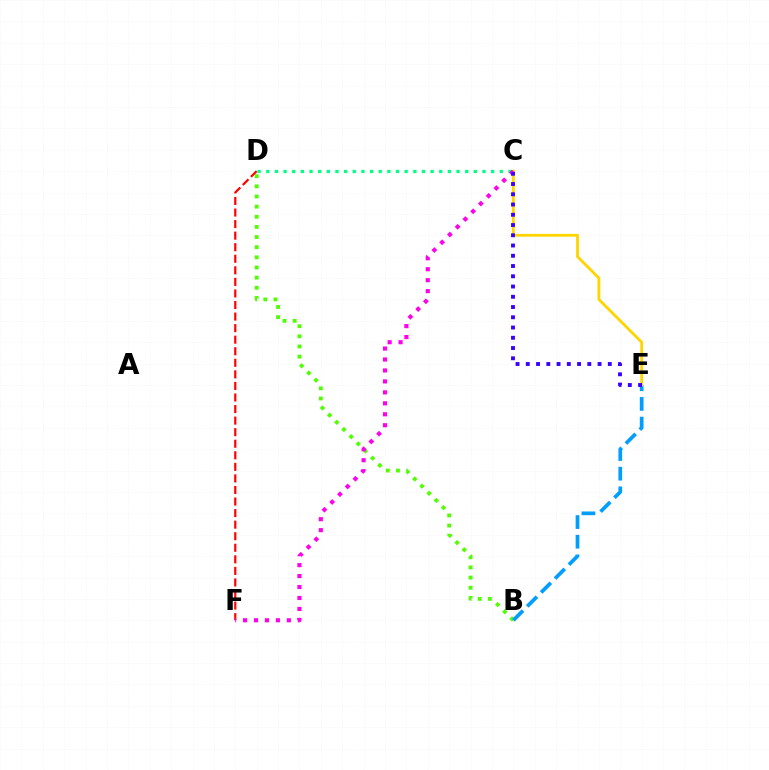{('C', 'D'): [{'color': '#00ff86', 'line_style': 'dotted', 'thickness': 2.35}], ('B', 'D'): [{'color': '#4fff00', 'line_style': 'dotted', 'thickness': 2.76}], ('B', 'E'): [{'color': '#009eff', 'line_style': 'dashed', 'thickness': 2.67}], ('C', 'E'): [{'color': '#ffd500', 'line_style': 'solid', 'thickness': 2.02}, {'color': '#3700ff', 'line_style': 'dotted', 'thickness': 2.79}], ('D', 'F'): [{'color': '#ff0000', 'line_style': 'dashed', 'thickness': 1.57}], ('C', 'F'): [{'color': '#ff00ed', 'line_style': 'dotted', 'thickness': 2.98}]}